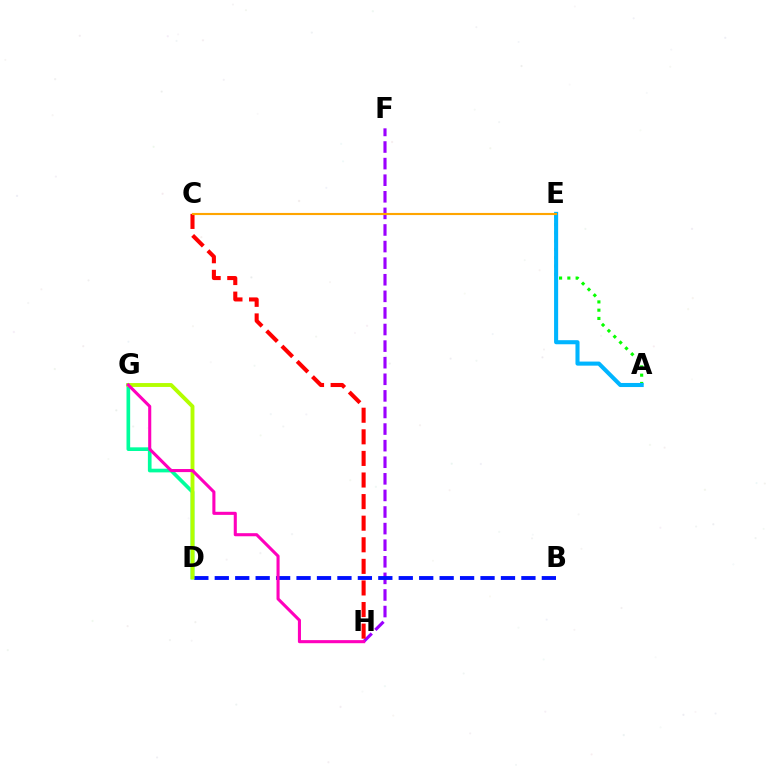{('F', 'H'): [{'color': '#9b00ff', 'line_style': 'dashed', 'thickness': 2.25}], ('C', 'H'): [{'color': '#ff0000', 'line_style': 'dashed', 'thickness': 2.93}], ('D', 'G'): [{'color': '#00ff9d', 'line_style': 'solid', 'thickness': 2.64}, {'color': '#b3ff00', 'line_style': 'solid', 'thickness': 2.79}], ('B', 'D'): [{'color': '#0010ff', 'line_style': 'dashed', 'thickness': 2.78}], ('A', 'E'): [{'color': '#08ff00', 'line_style': 'dotted', 'thickness': 2.25}, {'color': '#00b5ff', 'line_style': 'solid', 'thickness': 2.94}], ('G', 'H'): [{'color': '#ff00bd', 'line_style': 'solid', 'thickness': 2.22}], ('C', 'E'): [{'color': '#ffa500', 'line_style': 'solid', 'thickness': 1.53}]}